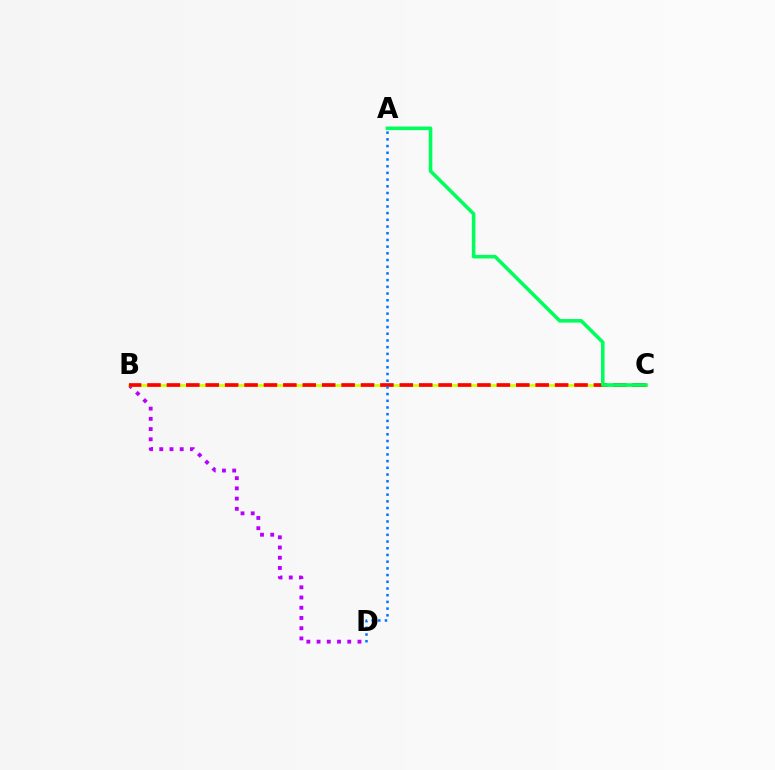{('B', 'D'): [{'color': '#b900ff', 'line_style': 'dotted', 'thickness': 2.78}], ('B', 'C'): [{'color': '#d1ff00', 'line_style': 'solid', 'thickness': 2.01}, {'color': '#ff0000', 'line_style': 'dashed', 'thickness': 2.64}], ('A', 'C'): [{'color': '#00ff5c', 'line_style': 'solid', 'thickness': 2.58}], ('A', 'D'): [{'color': '#0074ff', 'line_style': 'dotted', 'thickness': 1.82}]}